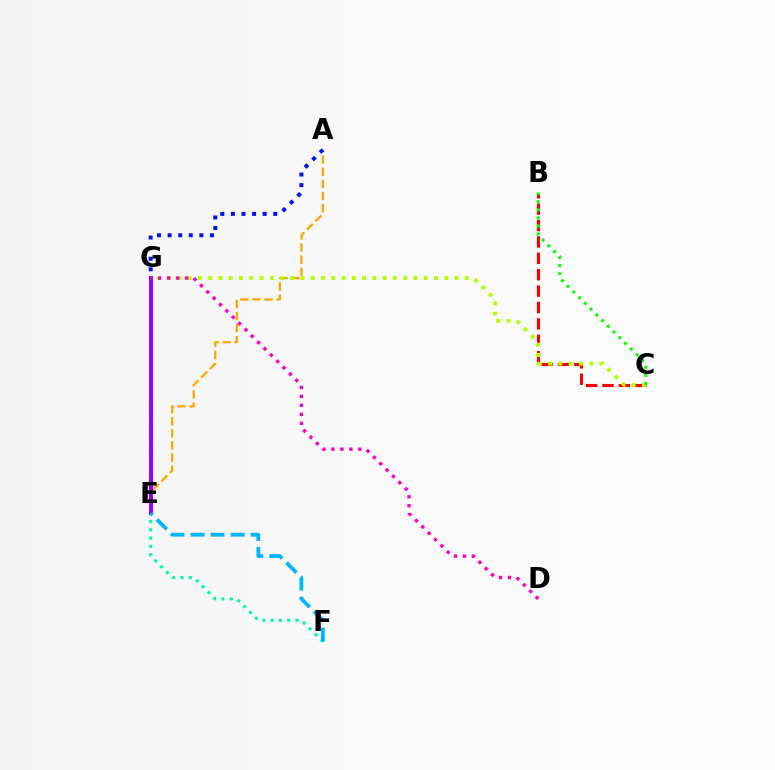{('A', 'E'): [{'color': '#ffa500', 'line_style': 'dashed', 'thickness': 1.64}], ('E', 'F'): [{'color': '#00ff9d', 'line_style': 'dotted', 'thickness': 2.25}, {'color': '#00b5ff', 'line_style': 'dashed', 'thickness': 2.72}], ('A', 'G'): [{'color': '#0010ff', 'line_style': 'dotted', 'thickness': 2.88}], ('B', 'C'): [{'color': '#ff0000', 'line_style': 'dashed', 'thickness': 2.23}, {'color': '#08ff00', 'line_style': 'dotted', 'thickness': 2.2}], ('E', 'G'): [{'color': '#9b00ff', 'line_style': 'solid', 'thickness': 2.87}], ('C', 'G'): [{'color': '#b3ff00', 'line_style': 'dotted', 'thickness': 2.79}], ('D', 'G'): [{'color': '#ff00bd', 'line_style': 'dotted', 'thickness': 2.44}]}